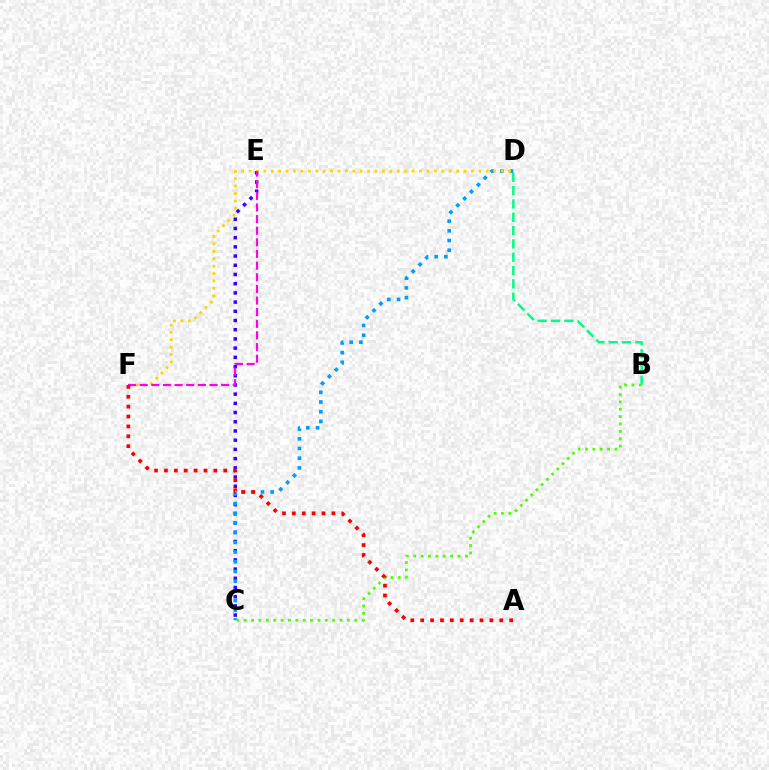{('B', 'D'): [{'color': '#00ff86', 'line_style': 'dashed', 'thickness': 1.81}], ('C', 'E'): [{'color': '#3700ff', 'line_style': 'dotted', 'thickness': 2.5}], ('C', 'D'): [{'color': '#009eff', 'line_style': 'dotted', 'thickness': 2.64}], ('D', 'F'): [{'color': '#ffd500', 'line_style': 'dotted', 'thickness': 2.01}], ('B', 'C'): [{'color': '#4fff00', 'line_style': 'dotted', 'thickness': 2.0}], ('E', 'F'): [{'color': '#ff00ed', 'line_style': 'dashed', 'thickness': 1.58}], ('A', 'F'): [{'color': '#ff0000', 'line_style': 'dotted', 'thickness': 2.69}]}